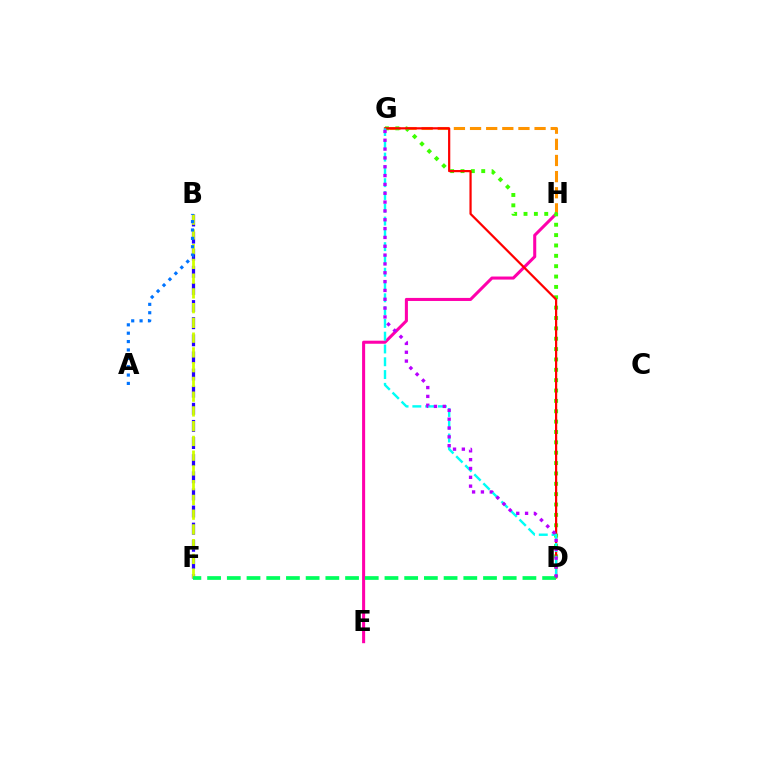{('G', 'H'): [{'color': '#ff9400', 'line_style': 'dashed', 'thickness': 2.19}], ('E', 'H'): [{'color': '#ff00ac', 'line_style': 'solid', 'thickness': 2.2}], ('B', 'F'): [{'color': '#2500ff', 'line_style': 'dashed', 'thickness': 2.33}, {'color': '#d1ff00', 'line_style': 'dashed', 'thickness': 2.0}], ('D', 'G'): [{'color': '#3dff00', 'line_style': 'dotted', 'thickness': 2.82}, {'color': '#ff0000', 'line_style': 'solid', 'thickness': 1.6}, {'color': '#00fff6', 'line_style': 'dashed', 'thickness': 1.74}, {'color': '#b900ff', 'line_style': 'dotted', 'thickness': 2.4}], ('A', 'B'): [{'color': '#0074ff', 'line_style': 'dotted', 'thickness': 2.27}], ('D', 'F'): [{'color': '#00ff5c', 'line_style': 'dashed', 'thickness': 2.68}]}